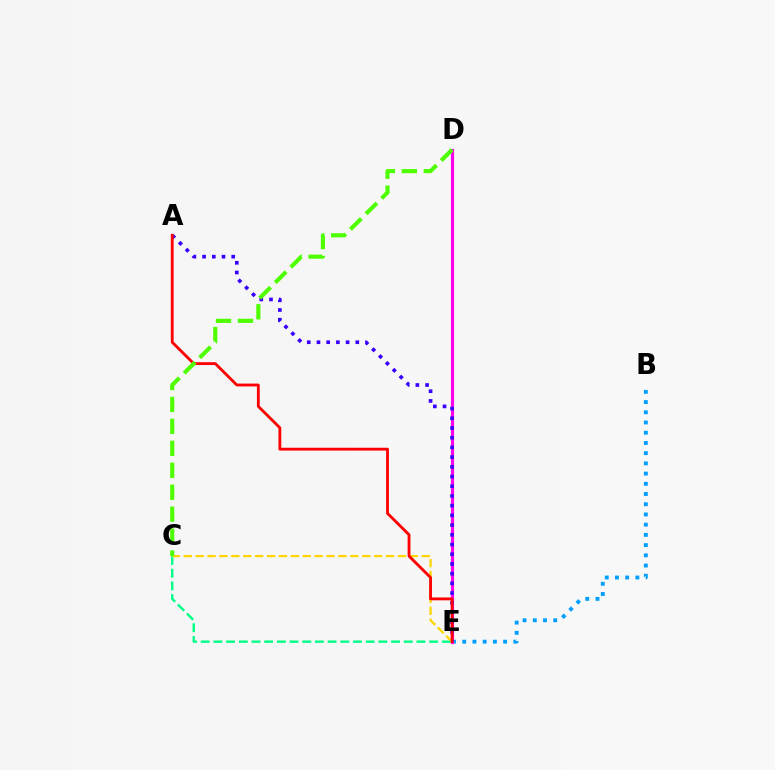{('B', 'E'): [{'color': '#009eff', 'line_style': 'dotted', 'thickness': 2.78}], ('D', 'E'): [{'color': '#ff00ed', 'line_style': 'solid', 'thickness': 2.26}], ('A', 'E'): [{'color': '#3700ff', 'line_style': 'dotted', 'thickness': 2.64}, {'color': '#ff0000', 'line_style': 'solid', 'thickness': 2.04}], ('C', 'E'): [{'color': '#00ff86', 'line_style': 'dashed', 'thickness': 1.72}, {'color': '#ffd500', 'line_style': 'dashed', 'thickness': 1.62}], ('C', 'D'): [{'color': '#4fff00', 'line_style': 'dashed', 'thickness': 2.98}]}